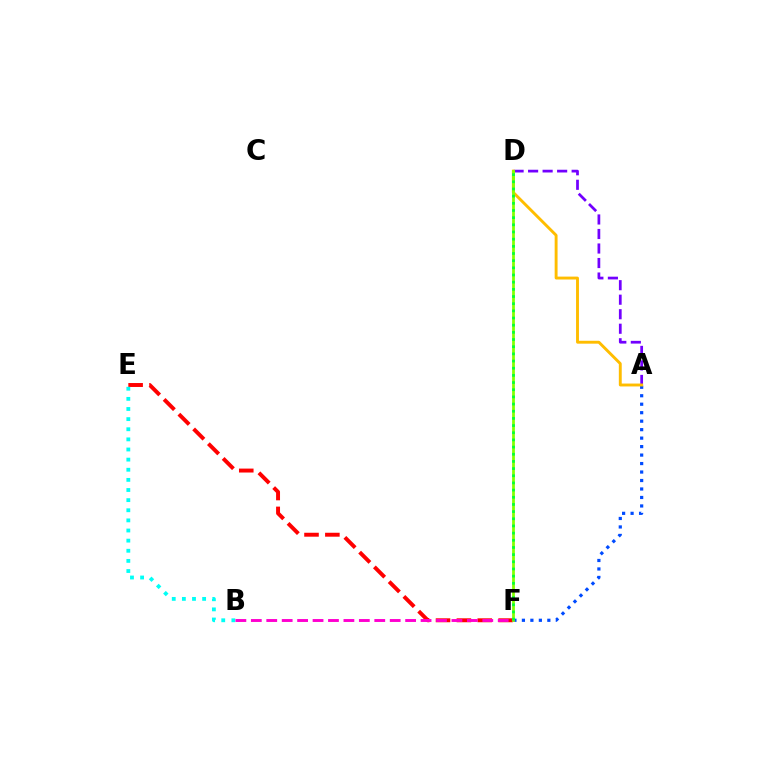{('E', 'F'): [{'color': '#ff0000', 'line_style': 'dashed', 'thickness': 2.84}], ('A', 'F'): [{'color': '#004bff', 'line_style': 'dotted', 'thickness': 2.3}], ('A', 'D'): [{'color': '#7200ff', 'line_style': 'dashed', 'thickness': 1.97}, {'color': '#ffbd00', 'line_style': 'solid', 'thickness': 2.09}], ('B', 'E'): [{'color': '#00fff6', 'line_style': 'dotted', 'thickness': 2.75}], ('D', 'F'): [{'color': '#84ff00', 'line_style': 'solid', 'thickness': 1.99}, {'color': '#00ff39', 'line_style': 'dotted', 'thickness': 1.95}], ('B', 'F'): [{'color': '#ff00cf', 'line_style': 'dashed', 'thickness': 2.1}]}